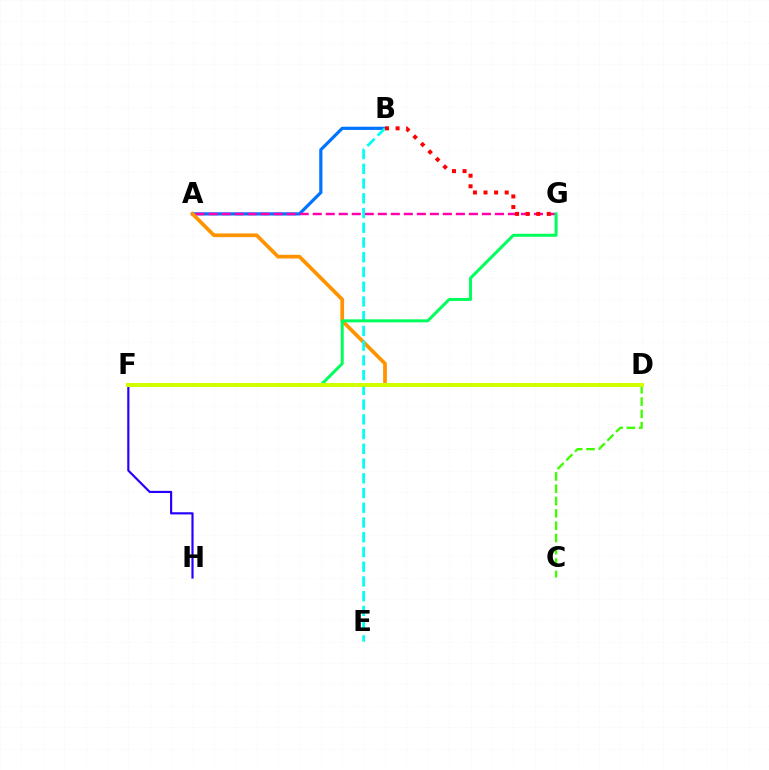{('D', 'F'): [{'color': '#b900ff', 'line_style': 'solid', 'thickness': 1.99}, {'color': '#d1ff00', 'line_style': 'solid', 'thickness': 2.9}], ('A', 'B'): [{'color': '#0074ff', 'line_style': 'solid', 'thickness': 2.3}], ('F', 'H'): [{'color': '#2500ff', 'line_style': 'solid', 'thickness': 1.56}], ('A', 'G'): [{'color': '#ff00ac', 'line_style': 'dashed', 'thickness': 1.77}], ('A', 'D'): [{'color': '#ff9400', 'line_style': 'solid', 'thickness': 2.68}], ('B', 'E'): [{'color': '#00fff6', 'line_style': 'dashed', 'thickness': 2.0}], ('B', 'G'): [{'color': '#ff0000', 'line_style': 'dotted', 'thickness': 2.88}], ('C', 'D'): [{'color': '#3dff00', 'line_style': 'dashed', 'thickness': 1.67}], ('F', 'G'): [{'color': '#00ff5c', 'line_style': 'solid', 'thickness': 2.16}]}